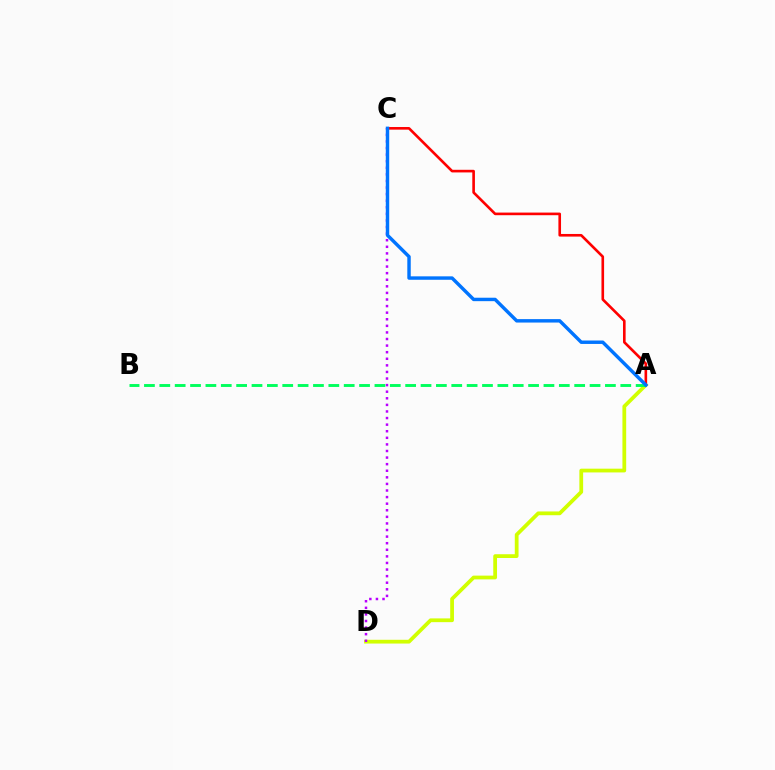{('A', 'D'): [{'color': '#d1ff00', 'line_style': 'solid', 'thickness': 2.71}], ('A', 'C'): [{'color': '#ff0000', 'line_style': 'solid', 'thickness': 1.89}, {'color': '#0074ff', 'line_style': 'solid', 'thickness': 2.47}], ('C', 'D'): [{'color': '#b900ff', 'line_style': 'dotted', 'thickness': 1.79}], ('A', 'B'): [{'color': '#00ff5c', 'line_style': 'dashed', 'thickness': 2.09}]}